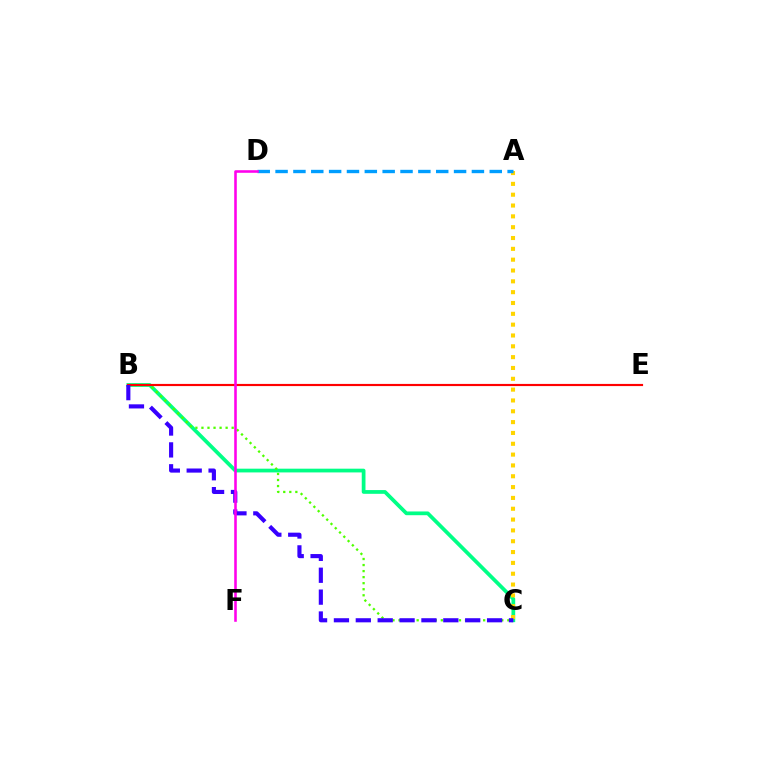{('B', 'C'): [{'color': '#00ff86', 'line_style': 'solid', 'thickness': 2.7}, {'color': '#4fff00', 'line_style': 'dotted', 'thickness': 1.64}, {'color': '#3700ff', 'line_style': 'dashed', 'thickness': 2.97}], ('A', 'C'): [{'color': '#ffd500', 'line_style': 'dotted', 'thickness': 2.94}], ('A', 'D'): [{'color': '#009eff', 'line_style': 'dashed', 'thickness': 2.42}], ('B', 'E'): [{'color': '#ff0000', 'line_style': 'solid', 'thickness': 1.56}], ('D', 'F'): [{'color': '#ff00ed', 'line_style': 'solid', 'thickness': 1.85}]}